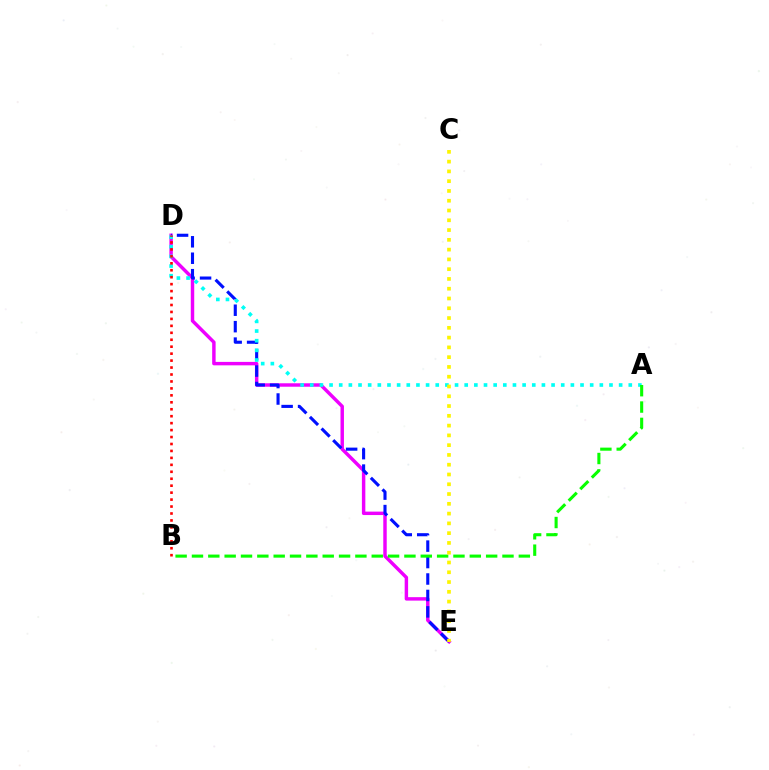{('D', 'E'): [{'color': '#ee00ff', 'line_style': 'solid', 'thickness': 2.48}, {'color': '#0010ff', 'line_style': 'dashed', 'thickness': 2.23}], ('A', 'D'): [{'color': '#00fff6', 'line_style': 'dotted', 'thickness': 2.62}], ('B', 'D'): [{'color': '#ff0000', 'line_style': 'dotted', 'thickness': 1.89}], ('A', 'B'): [{'color': '#08ff00', 'line_style': 'dashed', 'thickness': 2.22}], ('C', 'E'): [{'color': '#fcf500', 'line_style': 'dotted', 'thickness': 2.66}]}